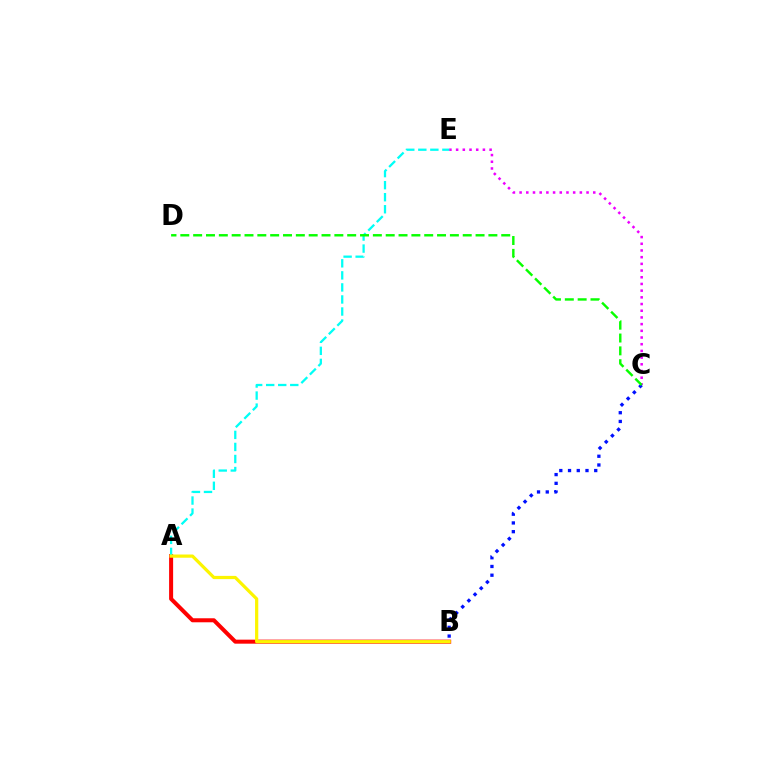{('A', 'B'): [{'color': '#ff0000', 'line_style': 'solid', 'thickness': 2.89}, {'color': '#fcf500', 'line_style': 'solid', 'thickness': 2.32}], ('C', 'E'): [{'color': '#ee00ff', 'line_style': 'dotted', 'thickness': 1.82}], ('A', 'E'): [{'color': '#00fff6', 'line_style': 'dashed', 'thickness': 1.64}], ('B', 'C'): [{'color': '#0010ff', 'line_style': 'dotted', 'thickness': 2.37}], ('C', 'D'): [{'color': '#08ff00', 'line_style': 'dashed', 'thickness': 1.74}]}